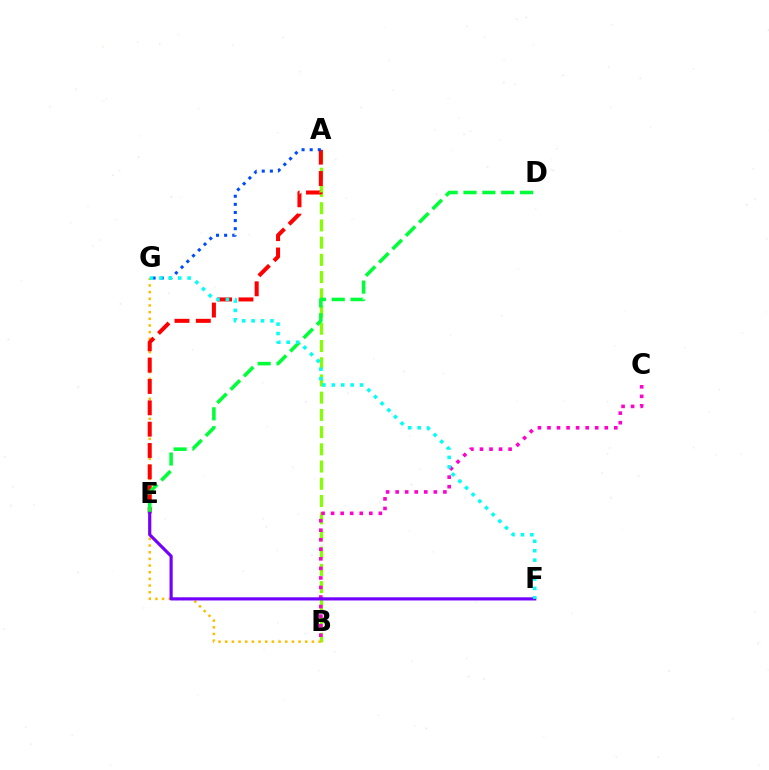{('A', 'B'): [{'color': '#84ff00', 'line_style': 'dashed', 'thickness': 2.34}], ('B', 'G'): [{'color': '#ffbd00', 'line_style': 'dotted', 'thickness': 1.81}], ('A', 'E'): [{'color': '#ff0000', 'line_style': 'dashed', 'thickness': 2.9}], ('A', 'G'): [{'color': '#004bff', 'line_style': 'dotted', 'thickness': 2.2}], ('B', 'C'): [{'color': '#ff00cf', 'line_style': 'dotted', 'thickness': 2.59}], ('D', 'E'): [{'color': '#00ff39', 'line_style': 'dashed', 'thickness': 2.56}], ('E', 'F'): [{'color': '#7200ff', 'line_style': 'solid', 'thickness': 2.27}], ('F', 'G'): [{'color': '#00fff6', 'line_style': 'dotted', 'thickness': 2.56}]}